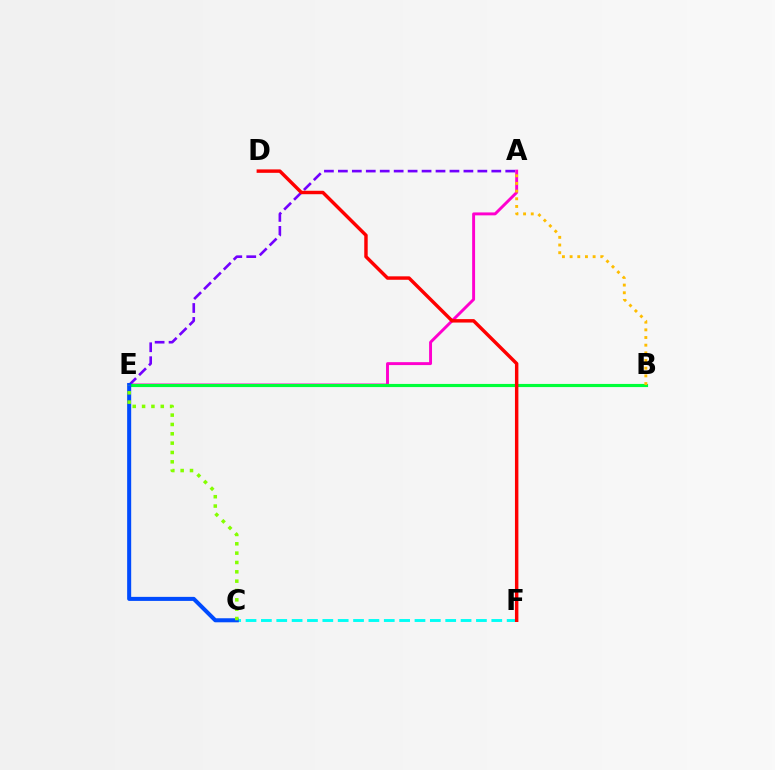{('A', 'E'): [{'color': '#ff00cf', 'line_style': 'solid', 'thickness': 2.11}, {'color': '#7200ff', 'line_style': 'dashed', 'thickness': 1.89}], ('B', 'E'): [{'color': '#00ff39', 'line_style': 'solid', 'thickness': 2.26}], ('C', 'F'): [{'color': '#00fff6', 'line_style': 'dashed', 'thickness': 2.09}], ('A', 'B'): [{'color': '#ffbd00', 'line_style': 'dotted', 'thickness': 2.08}], ('C', 'E'): [{'color': '#004bff', 'line_style': 'solid', 'thickness': 2.91}, {'color': '#84ff00', 'line_style': 'dotted', 'thickness': 2.54}], ('D', 'F'): [{'color': '#ff0000', 'line_style': 'solid', 'thickness': 2.47}]}